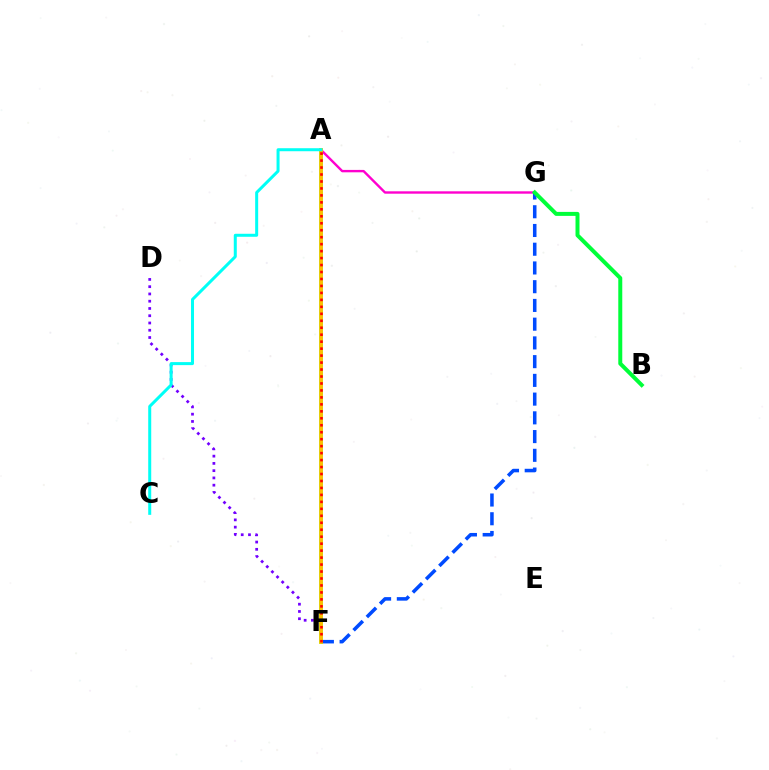{('A', 'G'): [{'color': '#ff00cf', 'line_style': 'solid', 'thickness': 1.72}], ('F', 'G'): [{'color': '#004bff', 'line_style': 'dashed', 'thickness': 2.55}], ('D', 'F'): [{'color': '#7200ff', 'line_style': 'dotted', 'thickness': 1.97}], ('A', 'F'): [{'color': '#84ff00', 'line_style': 'solid', 'thickness': 2.61}, {'color': '#ffbd00', 'line_style': 'solid', 'thickness': 2.52}, {'color': '#ff0000', 'line_style': 'dotted', 'thickness': 1.89}], ('B', 'G'): [{'color': '#00ff39', 'line_style': 'solid', 'thickness': 2.87}], ('A', 'C'): [{'color': '#00fff6', 'line_style': 'solid', 'thickness': 2.17}]}